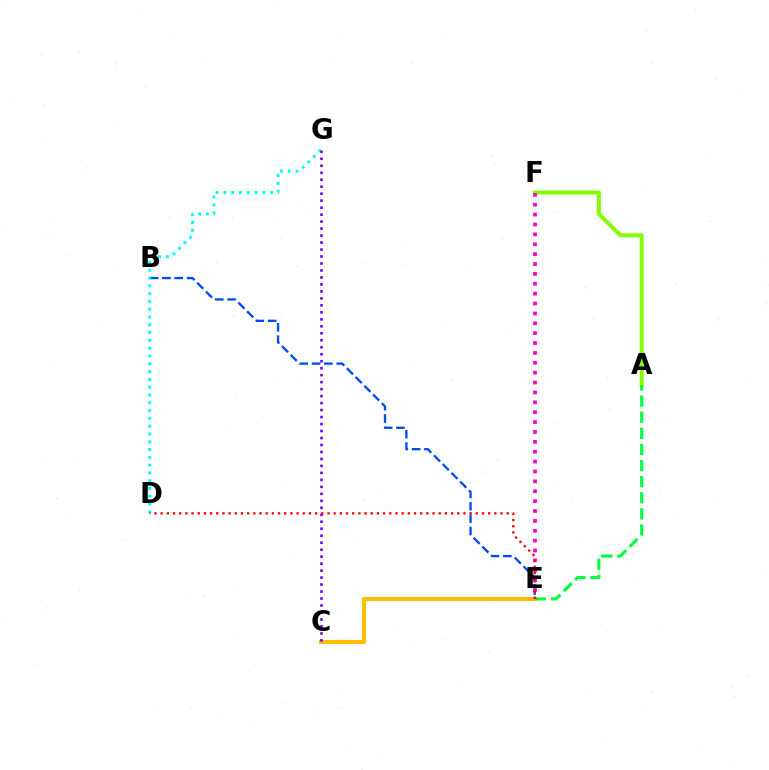{('B', 'E'): [{'color': '#004bff', 'line_style': 'dashed', 'thickness': 1.68}], ('A', 'F'): [{'color': '#84ff00', 'line_style': 'solid', 'thickness': 2.88}], ('C', 'E'): [{'color': '#ffbd00', 'line_style': 'solid', 'thickness': 3.0}], ('A', 'E'): [{'color': '#00ff39', 'line_style': 'dashed', 'thickness': 2.19}], ('D', 'G'): [{'color': '#00fff6', 'line_style': 'dotted', 'thickness': 2.12}], ('E', 'F'): [{'color': '#ff00cf', 'line_style': 'dotted', 'thickness': 2.68}], ('C', 'G'): [{'color': '#7200ff', 'line_style': 'dotted', 'thickness': 1.9}], ('D', 'E'): [{'color': '#ff0000', 'line_style': 'dotted', 'thickness': 1.68}]}